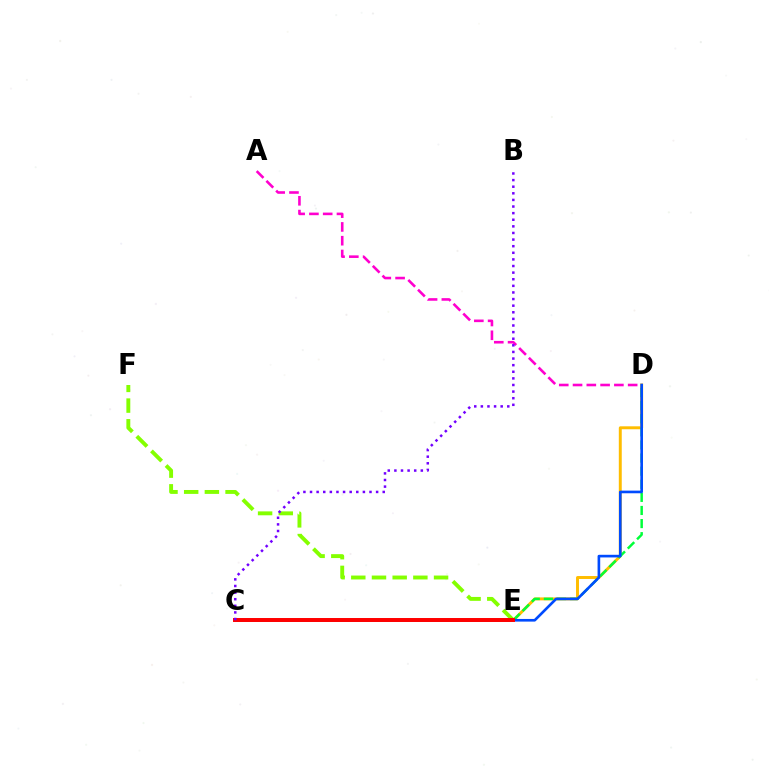{('C', 'D'): [{'color': '#ffbd00', 'line_style': 'solid', 'thickness': 2.12}], ('E', 'F'): [{'color': '#84ff00', 'line_style': 'dashed', 'thickness': 2.81}], ('A', 'D'): [{'color': '#ff00cf', 'line_style': 'dashed', 'thickness': 1.87}], ('D', 'E'): [{'color': '#00ff39', 'line_style': 'dashed', 'thickness': 1.78}, {'color': '#004bff', 'line_style': 'solid', 'thickness': 1.91}], ('C', 'E'): [{'color': '#00fff6', 'line_style': 'solid', 'thickness': 1.94}, {'color': '#ff0000', 'line_style': 'solid', 'thickness': 2.86}], ('B', 'C'): [{'color': '#7200ff', 'line_style': 'dotted', 'thickness': 1.8}]}